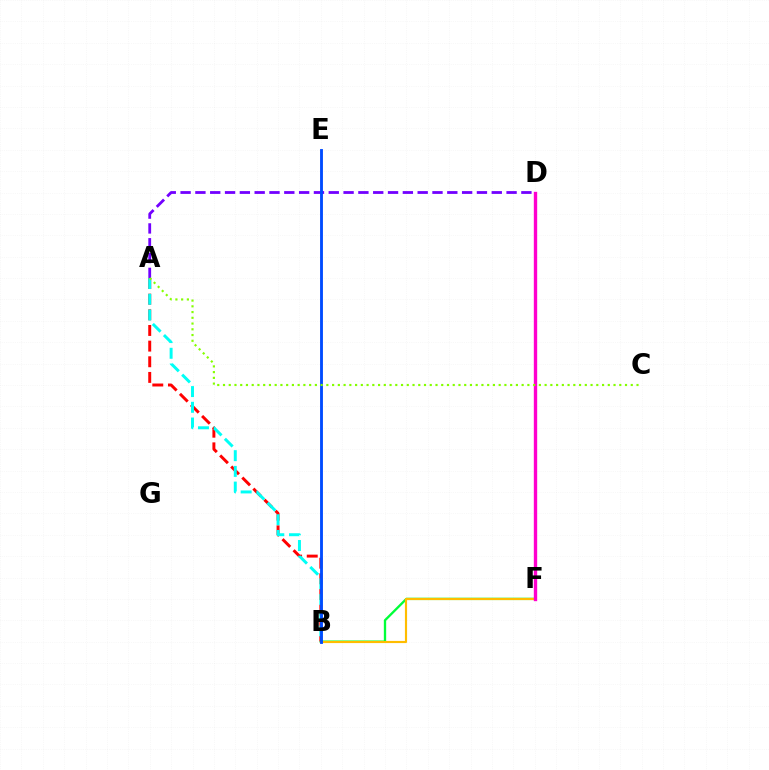{('B', 'F'): [{'color': '#00ff39', 'line_style': 'solid', 'thickness': 1.68}, {'color': '#ffbd00', 'line_style': 'solid', 'thickness': 1.55}], ('A', 'B'): [{'color': '#ff0000', 'line_style': 'dashed', 'thickness': 2.13}, {'color': '#00fff6', 'line_style': 'dashed', 'thickness': 2.14}], ('A', 'D'): [{'color': '#7200ff', 'line_style': 'dashed', 'thickness': 2.01}], ('D', 'F'): [{'color': '#ff00cf', 'line_style': 'solid', 'thickness': 2.42}], ('B', 'E'): [{'color': '#004bff', 'line_style': 'solid', 'thickness': 2.06}], ('A', 'C'): [{'color': '#84ff00', 'line_style': 'dotted', 'thickness': 1.56}]}